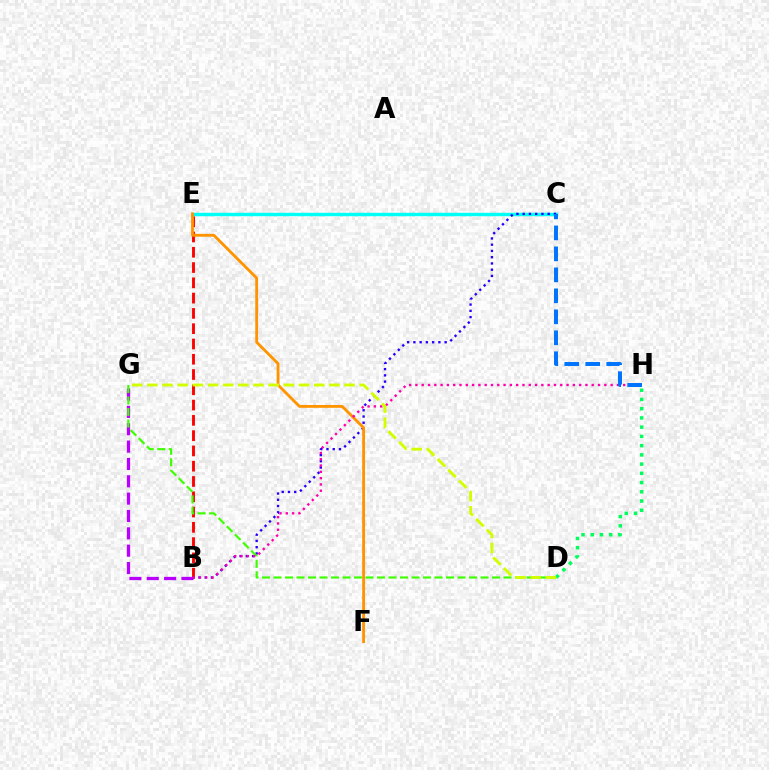{('B', 'G'): [{'color': '#b900ff', 'line_style': 'dashed', 'thickness': 2.36}], ('B', 'E'): [{'color': '#ff0000', 'line_style': 'dashed', 'thickness': 2.08}], ('C', 'E'): [{'color': '#00fff6', 'line_style': 'solid', 'thickness': 2.45}], ('B', 'C'): [{'color': '#2500ff', 'line_style': 'dotted', 'thickness': 1.7}], ('E', 'F'): [{'color': '#ff9400', 'line_style': 'solid', 'thickness': 2.04}], ('D', 'G'): [{'color': '#3dff00', 'line_style': 'dashed', 'thickness': 1.56}, {'color': '#d1ff00', 'line_style': 'dashed', 'thickness': 2.06}], ('B', 'H'): [{'color': '#ff00ac', 'line_style': 'dotted', 'thickness': 1.71}], ('D', 'H'): [{'color': '#00ff5c', 'line_style': 'dotted', 'thickness': 2.51}], ('C', 'H'): [{'color': '#0074ff', 'line_style': 'dashed', 'thickness': 2.85}]}